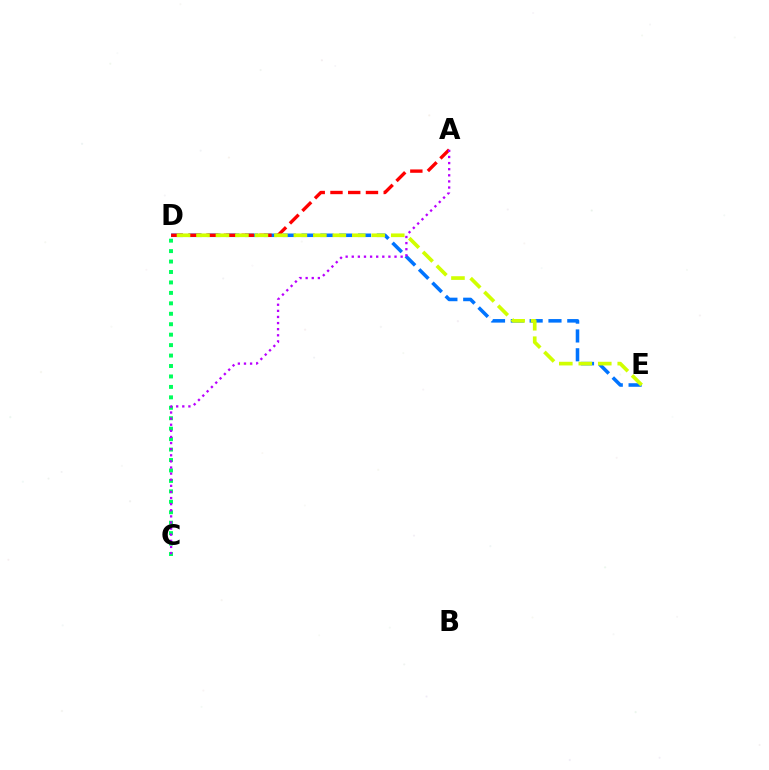{('C', 'D'): [{'color': '#00ff5c', 'line_style': 'dotted', 'thickness': 2.84}], ('D', 'E'): [{'color': '#0074ff', 'line_style': 'dashed', 'thickness': 2.56}, {'color': '#d1ff00', 'line_style': 'dashed', 'thickness': 2.65}], ('A', 'D'): [{'color': '#ff0000', 'line_style': 'dashed', 'thickness': 2.41}], ('A', 'C'): [{'color': '#b900ff', 'line_style': 'dotted', 'thickness': 1.66}]}